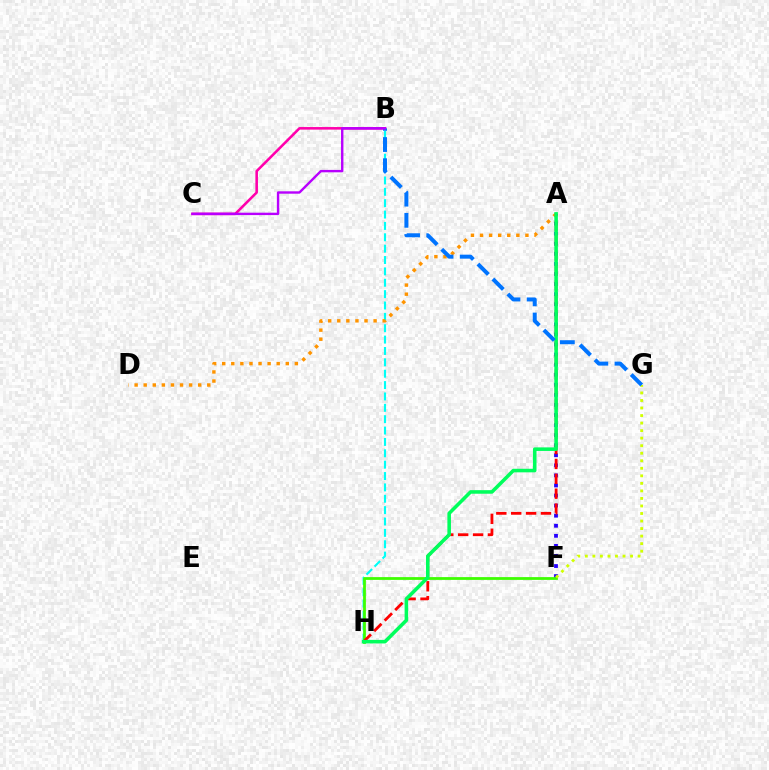{('B', 'C'): [{'color': '#ff00ac', 'line_style': 'solid', 'thickness': 1.85}, {'color': '#b900ff', 'line_style': 'solid', 'thickness': 1.72}], ('A', 'F'): [{'color': '#2500ff', 'line_style': 'dotted', 'thickness': 2.74}], ('B', 'H'): [{'color': '#00fff6', 'line_style': 'dashed', 'thickness': 1.54}], ('F', 'H'): [{'color': '#3dff00', 'line_style': 'solid', 'thickness': 2.0}], ('A', 'D'): [{'color': '#ff9400', 'line_style': 'dotted', 'thickness': 2.47}], ('A', 'H'): [{'color': '#ff0000', 'line_style': 'dashed', 'thickness': 2.02}, {'color': '#00ff5c', 'line_style': 'solid', 'thickness': 2.56}], ('F', 'G'): [{'color': '#d1ff00', 'line_style': 'dotted', 'thickness': 2.05}], ('B', 'G'): [{'color': '#0074ff', 'line_style': 'dashed', 'thickness': 2.87}]}